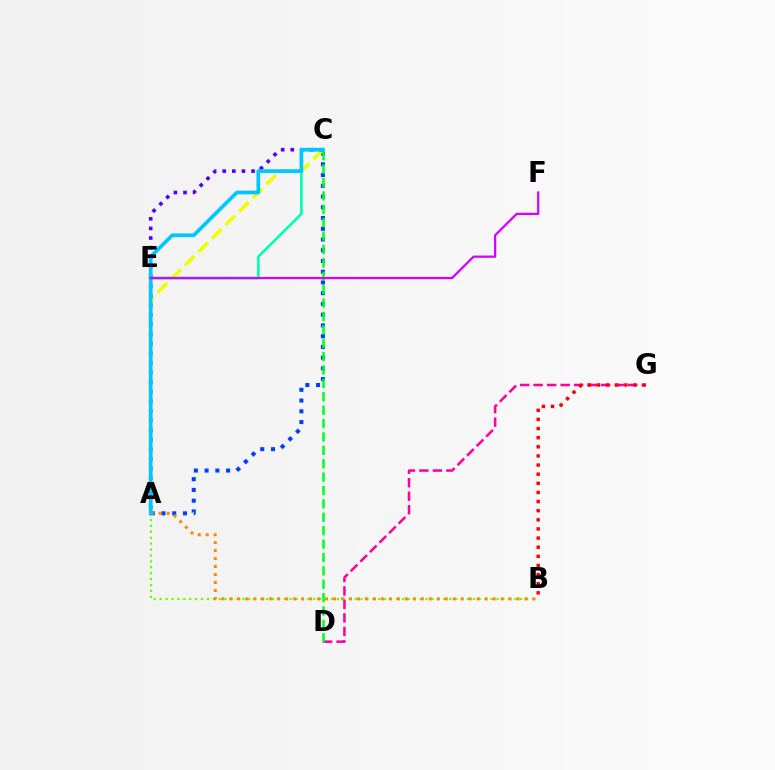{('A', 'B'): [{'color': '#66ff00', 'line_style': 'dotted', 'thickness': 1.61}, {'color': '#ff8800', 'line_style': 'dotted', 'thickness': 2.17}], ('A', 'C'): [{'color': '#003fff', 'line_style': 'dotted', 'thickness': 2.92}, {'color': '#eeff00', 'line_style': 'dashed', 'thickness': 2.6}, {'color': '#4f00ff', 'line_style': 'dotted', 'thickness': 2.61}, {'color': '#00c7ff', 'line_style': 'solid', 'thickness': 2.68}], ('D', 'G'): [{'color': '#ff00a0', 'line_style': 'dashed', 'thickness': 1.84}], ('B', 'G'): [{'color': '#ff0000', 'line_style': 'dotted', 'thickness': 2.48}], ('C', 'E'): [{'color': '#00ffaf', 'line_style': 'solid', 'thickness': 1.92}], ('C', 'D'): [{'color': '#00ff27', 'line_style': 'dashed', 'thickness': 1.82}], ('E', 'F'): [{'color': '#d600ff', 'line_style': 'solid', 'thickness': 1.62}]}